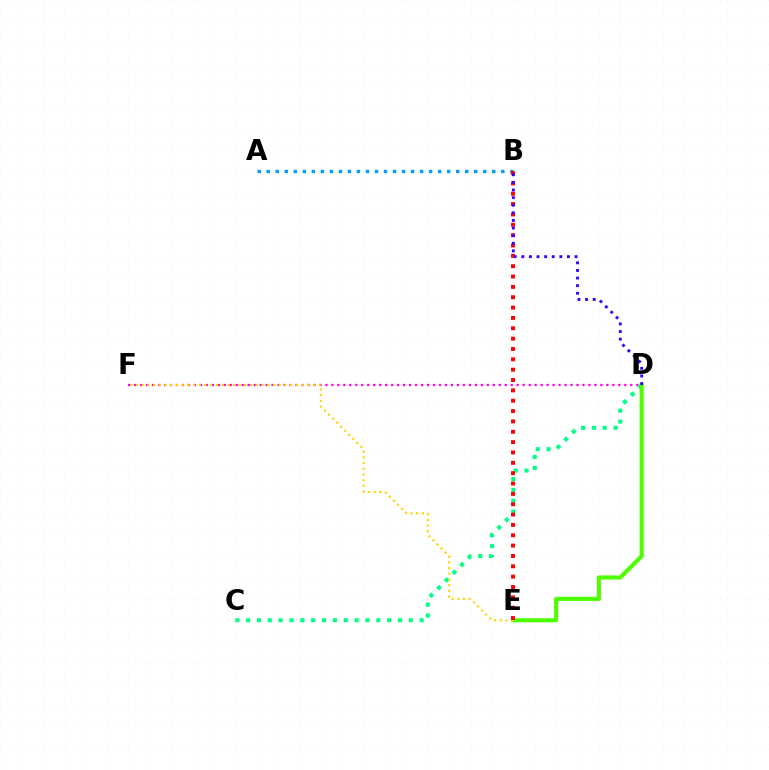{('D', 'F'): [{'color': '#ff00ed', 'line_style': 'dotted', 'thickness': 1.62}], ('C', 'D'): [{'color': '#00ff86', 'line_style': 'dotted', 'thickness': 2.95}], ('D', 'E'): [{'color': '#4fff00', 'line_style': 'solid', 'thickness': 2.97}], ('A', 'B'): [{'color': '#009eff', 'line_style': 'dotted', 'thickness': 2.45}], ('E', 'F'): [{'color': '#ffd500', 'line_style': 'dotted', 'thickness': 1.55}], ('B', 'E'): [{'color': '#ff0000', 'line_style': 'dotted', 'thickness': 2.81}], ('B', 'D'): [{'color': '#3700ff', 'line_style': 'dotted', 'thickness': 2.07}]}